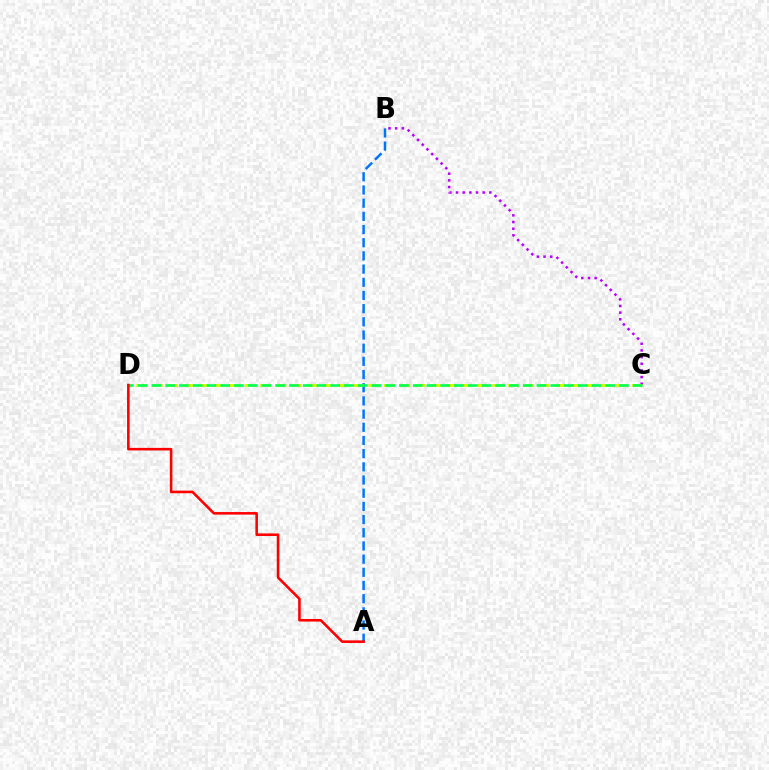{('A', 'B'): [{'color': '#0074ff', 'line_style': 'dashed', 'thickness': 1.79}], ('B', 'C'): [{'color': '#b900ff', 'line_style': 'dotted', 'thickness': 1.81}], ('C', 'D'): [{'color': '#d1ff00', 'line_style': 'dashed', 'thickness': 2.1}, {'color': '#00ff5c', 'line_style': 'dashed', 'thickness': 1.87}], ('A', 'D'): [{'color': '#ff0000', 'line_style': 'solid', 'thickness': 1.86}]}